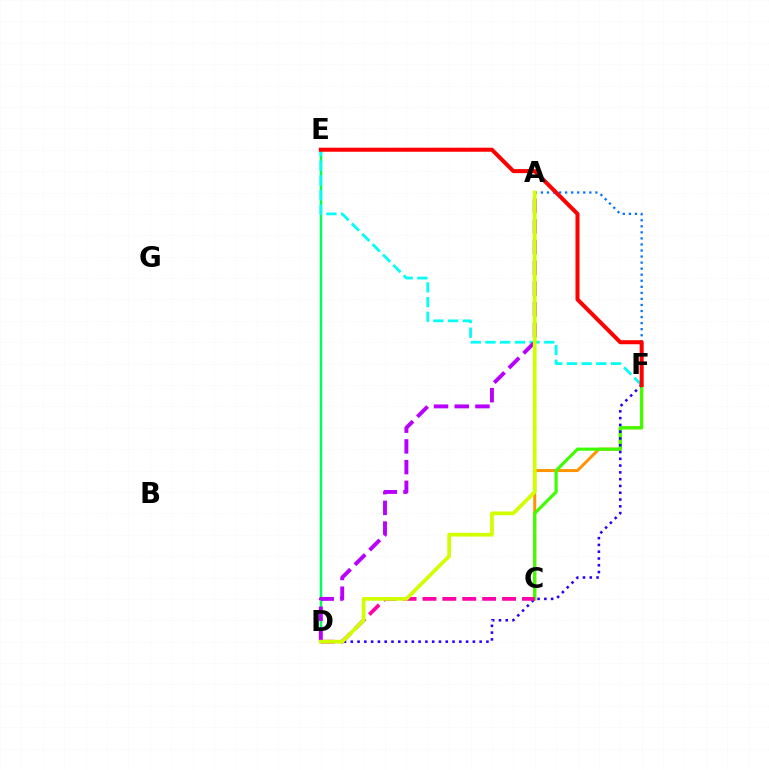{('D', 'E'): [{'color': '#00ff5c', 'line_style': 'solid', 'thickness': 1.8}], ('E', 'F'): [{'color': '#00fff6', 'line_style': 'dashed', 'thickness': 2.0}, {'color': '#ff0000', 'line_style': 'solid', 'thickness': 2.91}], ('C', 'F'): [{'color': '#ff9400', 'line_style': 'solid', 'thickness': 2.15}, {'color': '#3dff00', 'line_style': 'solid', 'thickness': 2.27}], ('D', 'F'): [{'color': '#2500ff', 'line_style': 'dotted', 'thickness': 1.84}], ('C', 'D'): [{'color': '#ff00ac', 'line_style': 'dashed', 'thickness': 2.7}], ('A', 'F'): [{'color': '#0074ff', 'line_style': 'dotted', 'thickness': 1.64}], ('A', 'D'): [{'color': '#b900ff', 'line_style': 'dashed', 'thickness': 2.81}, {'color': '#d1ff00', 'line_style': 'solid', 'thickness': 2.68}]}